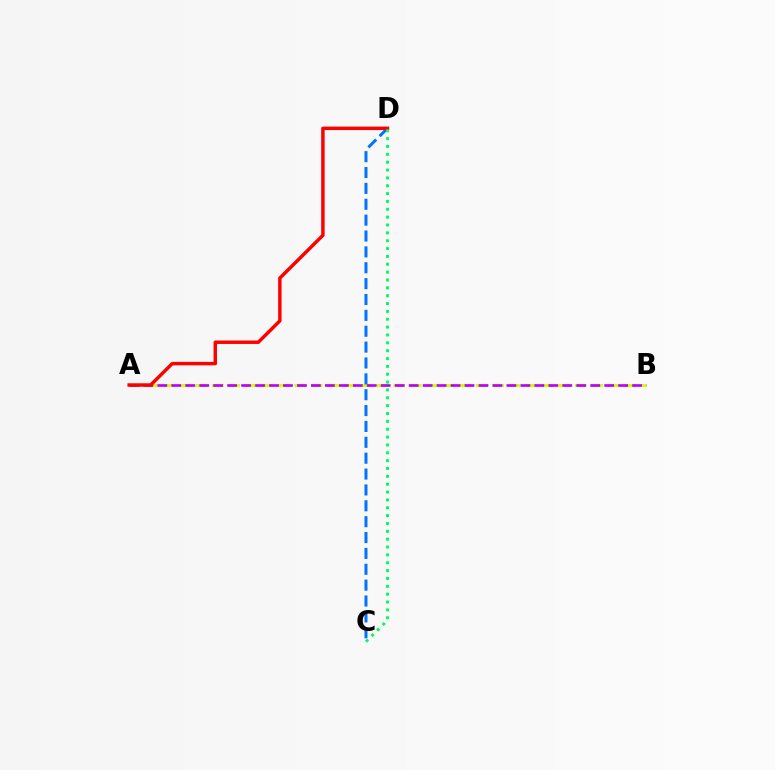{('A', 'B'): [{'color': '#d1ff00', 'line_style': 'dashed', 'thickness': 2.24}, {'color': '#b900ff', 'line_style': 'dashed', 'thickness': 1.9}], ('C', 'D'): [{'color': '#0074ff', 'line_style': 'dashed', 'thickness': 2.16}, {'color': '#00ff5c', 'line_style': 'dotted', 'thickness': 2.13}], ('A', 'D'): [{'color': '#ff0000', 'line_style': 'solid', 'thickness': 2.48}]}